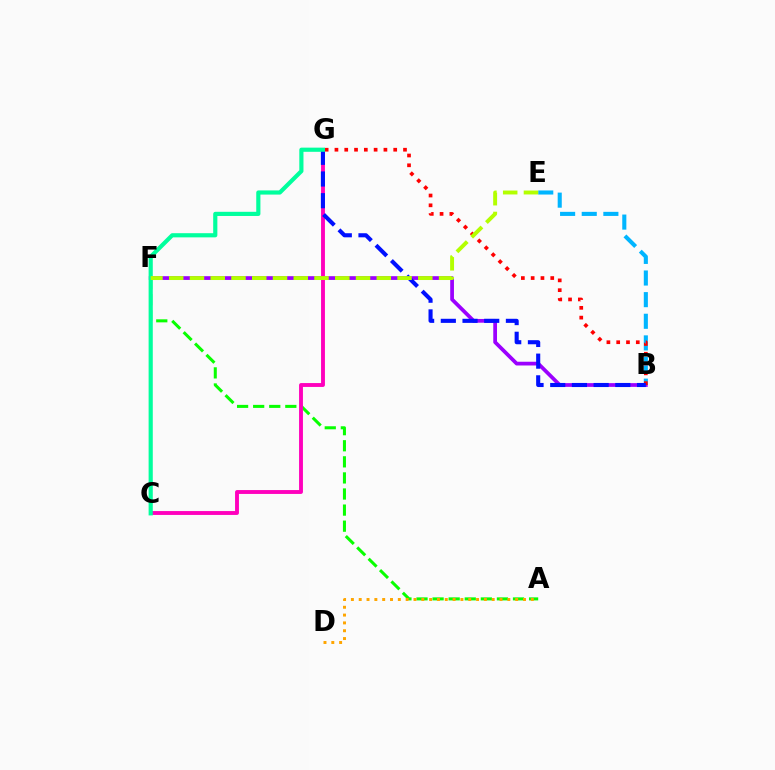{('B', 'F'): [{'color': '#9b00ff', 'line_style': 'solid', 'thickness': 2.69}], ('A', 'F'): [{'color': '#08ff00', 'line_style': 'dashed', 'thickness': 2.18}], ('C', 'G'): [{'color': '#ff00bd', 'line_style': 'solid', 'thickness': 2.79}, {'color': '#00ff9d', 'line_style': 'solid', 'thickness': 3.0}], ('B', 'E'): [{'color': '#00b5ff', 'line_style': 'dashed', 'thickness': 2.94}], ('A', 'D'): [{'color': '#ffa500', 'line_style': 'dotted', 'thickness': 2.13}], ('B', 'G'): [{'color': '#ff0000', 'line_style': 'dotted', 'thickness': 2.66}, {'color': '#0010ff', 'line_style': 'dashed', 'thickness': 2.95}], ('E', 'F'): [{'color': '#b3ff00', 'line_style': 'dashed', 'thickness': 2.82}]}